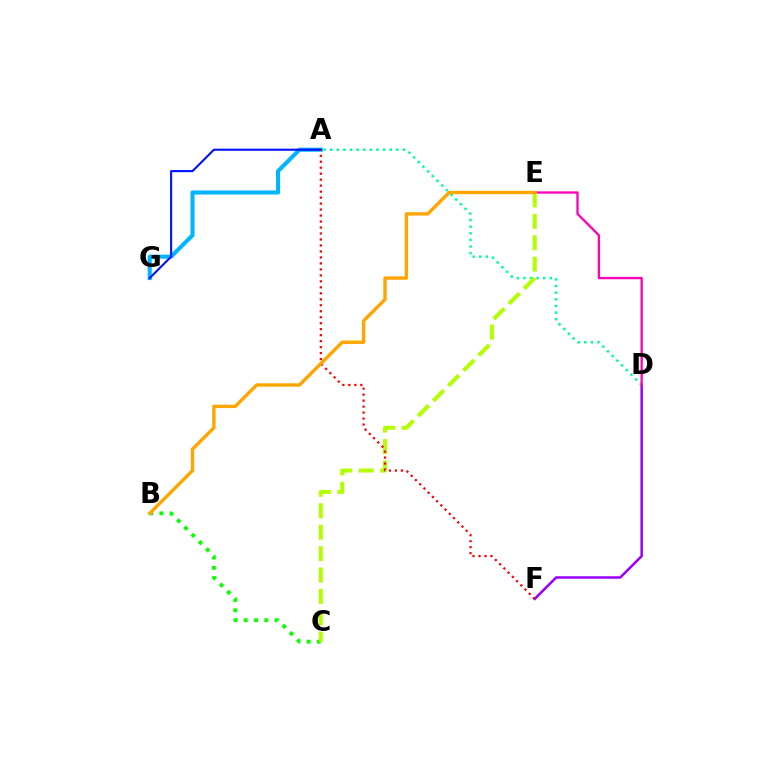{('D', 'F'): [{'color': '#9b00ff', 'line_style': 'solid', 'thickness': 1.82}], ('A', 'G'): [{'color': '#00b5ff', 'line_style': 'solid', 'thickness': 2.93}, {'color': '#0010ff', 'line_style': 'solid', 'thickness': 1.51}], ('A', 'D'): [{'color': '#00ff9d', 'line_style': 'dotted', 'thickness': 1.8}], ('B', 'C'): [{'color': '#08ff00', 'line_style': 'dotted', 'thickness': 2.79}], ('D', 'E'): [{'color': '#ff00bd', 'line_style': 'solid', 'thickness': 1.68}], ('C', 'E'): [{'color': '#b3ff00', 'line_style': 'dashed', 'thickness': 2.91}], ('A', 'F'): [{'color': '#ff0000', 'line_style': 'dotted', 'thickness': 1.63}], ('B', 'E'): [{'color': '#ffa500', 'line_style': 'solid', 'thickness': 2.44}]}